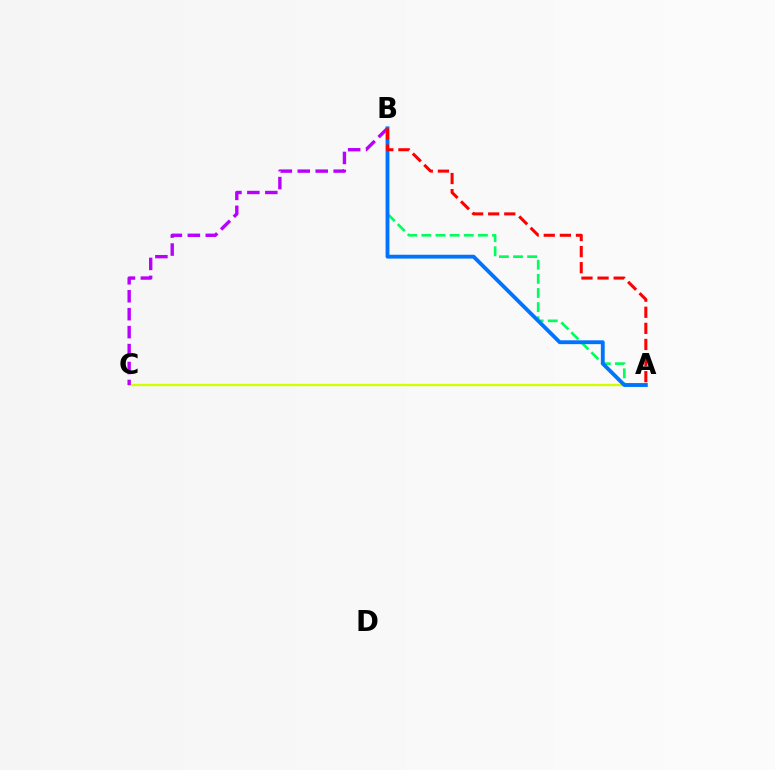{('A', 'B'): [{'color': '#00ff5c', 'line_style': 'dashed', 'thickness': 1.92}, {'color': '#0074ff', 'line_style': 'solid', 'thickness': 2.77}, {'color': '#ff0000', 'line_style': 'dashed', 'thickness': 2.19}], ('A', 'C'): [{'color': '#d1ff00', 'line_style': 'solid', 'thickness': 1.68}], ('B', 'C'): [{'color': '#b900ff', 'line_style': 'dashed', 'thickness': 2.44}]}